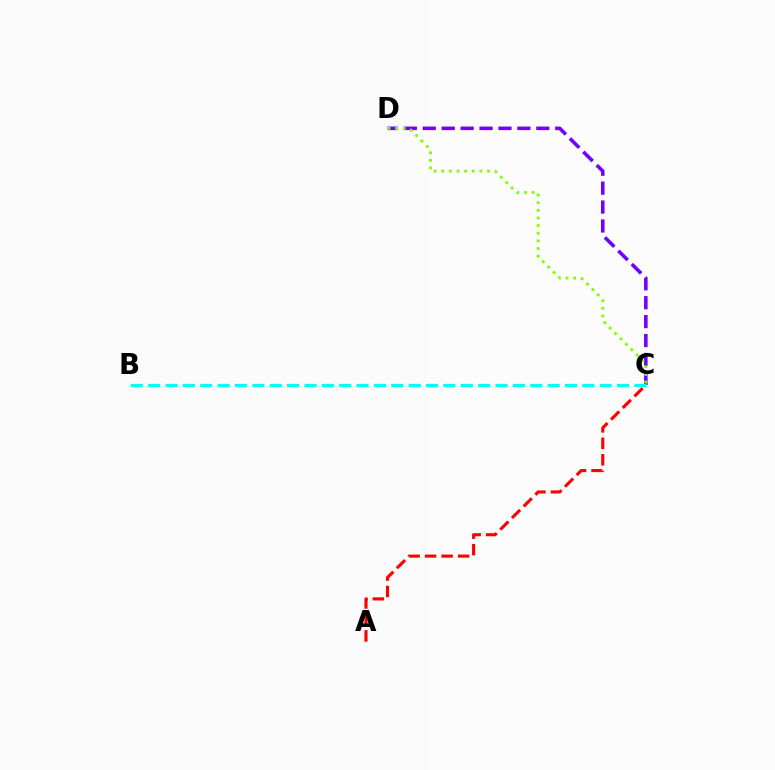{('C', 'D'): [{'color': '#7200ff', 'line_style': 'dashed', 'thickness': 2.57}, {'color': '#84ff00', 'line_style': 'dotted', 'thickness': 2.07}], ('A', 'C'): [{'color': '#ff0000', 'line_style': 'dashed', 'thickness': 2.24}], ('B', 'C'): [{'color': '#00fff6', 'line_style': 'dashed', 'thickness': 2.36}]}